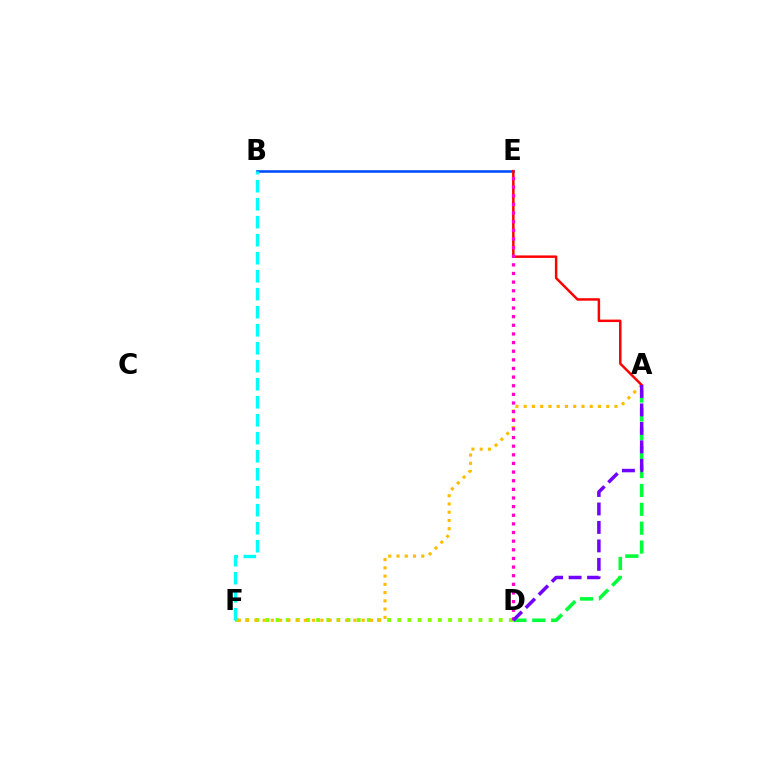{('D', 'F'): [{'color': '#84ff00', 'line_style': 'dotted', 'thickness': 2.76}], ('B', 'E'): [{'color': '#004bff', 'line_style': 'solid', 'thickness': 1.86}], ('B', 'F'): [{'color': '#00fff6', 'line_style': 'dashed', 'thickness': 2.45}], ('A', 'D'): [{'color': '#00ff39', 'line_style': 'dashed', 'thickness': 2.56}, {'color': '#7200ff', 'line_style': 'dashed', 'thickness': 2.51}], ('A', 'F'): [{'color': '#ffbd00', 'line_style': 'dotted', 'thickness': 2.24}], ('A', 'E'): [{'color': '#ff0000', 'line_style': 'solid', 'thickness': 1.78}], ('D', 'E'): [{'color': '#ff00cf', 'line_style': 'dotted', 'thickness': 2.35}]}